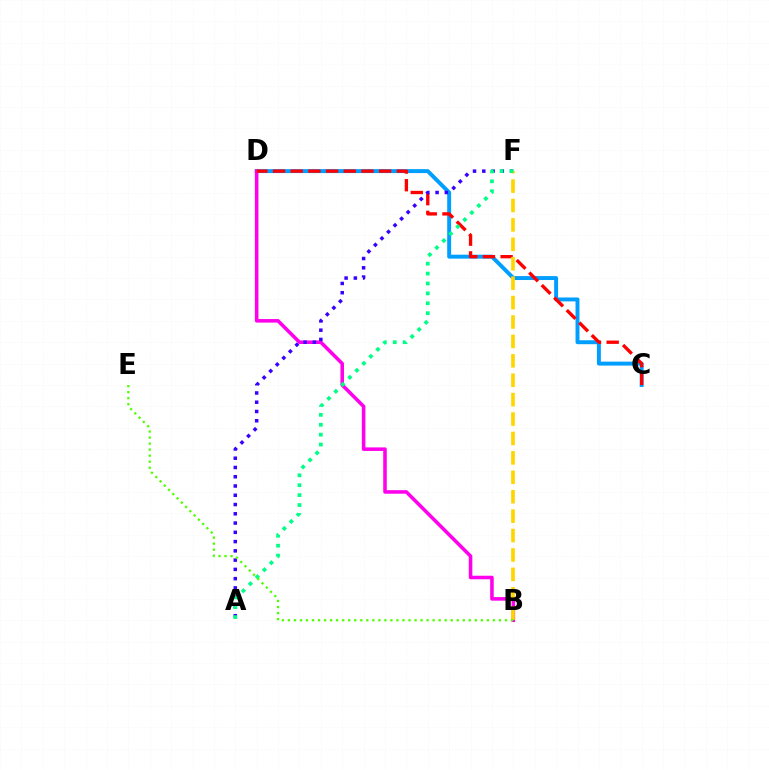{('C', 'D'): [{'color': '#009eff', 'line_style': 'solid', 'thickness': 2.83}, {'color': '#ff0000', 'line_style': 'dashed', 'thickness': 2.4}], ('B', 'D'): [{'color': '#ff00ed', 'line_style': 'solid', 'thickness': 2.56}], ('A', 'F'): [{'color': '#3700ff', 'line_style': 'dotted', 'thickness': 2.52}, {'color': '#00ff86', 'line_style': 'dotted', 'thickness': 2.69}], ('B', 'F'): [{'color': '#ffd500', 'line_style': 'dashed', 'thickness': 2.64}], ('B', 'E'): [{'color': '#4fff00', 'line_style': 'dotted', 'thickness': 1.64}]}